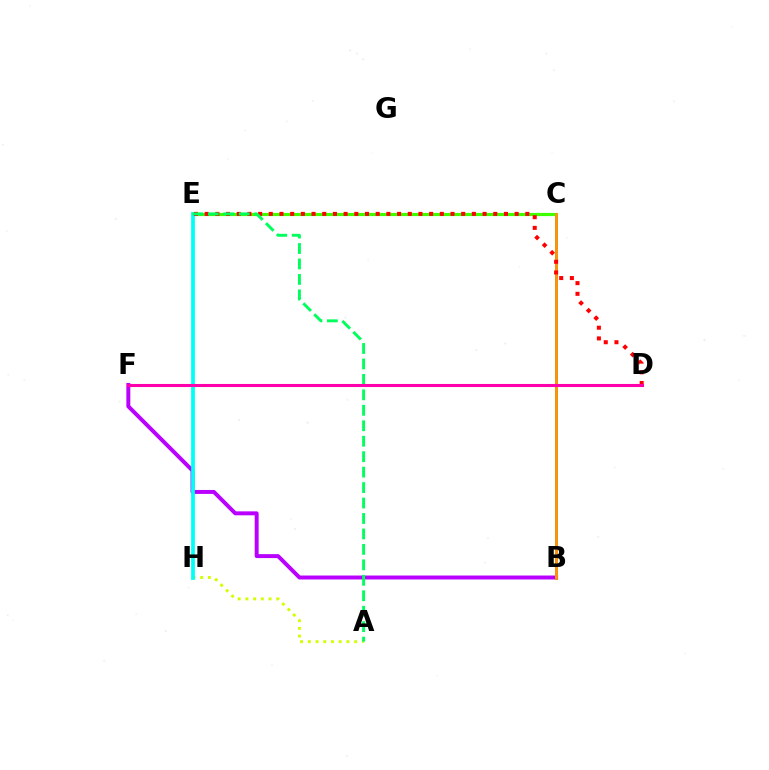{('B', 'C'): [{'color': '#0074ff', 'line_style': 'solid', 'thickness': 1.85}, {'color': '#ff9400', 'line_style': 'solid', 'thickness': 2.04}], ('A', 'H'): [{'color': '#d1ff00', 'line_style': 'dotted', 'thickness': 2.1}], ('C', 'E'): [{'color': '#2500ff', 'line_style': 'dotted', 'thickness': 2.0}, {'color': '#3dff00', 'line_style': 'solid', 'thickness': 2.29}], ('B', 'F'): [{'color': '#b900ff', 'line_style': 'solid', 'thickness': 2.84}], ('E', 'H'): [{'color': '#00fff6', 'line_style': 'solid', 'thickness': 2.71}], ('D', 'E'): [{'color': '#ff0000', 'line_style': 'dotted', 'thickness': 2.9}], ('A', 'E'): [{'color': '#00ff5c', 'line_style': 'dashed', 'thickness': 2.1}], ('D', 'F'): [{'color': '#ff00ac', 'line_style': 'solid', 'thickness': 2.21}]}